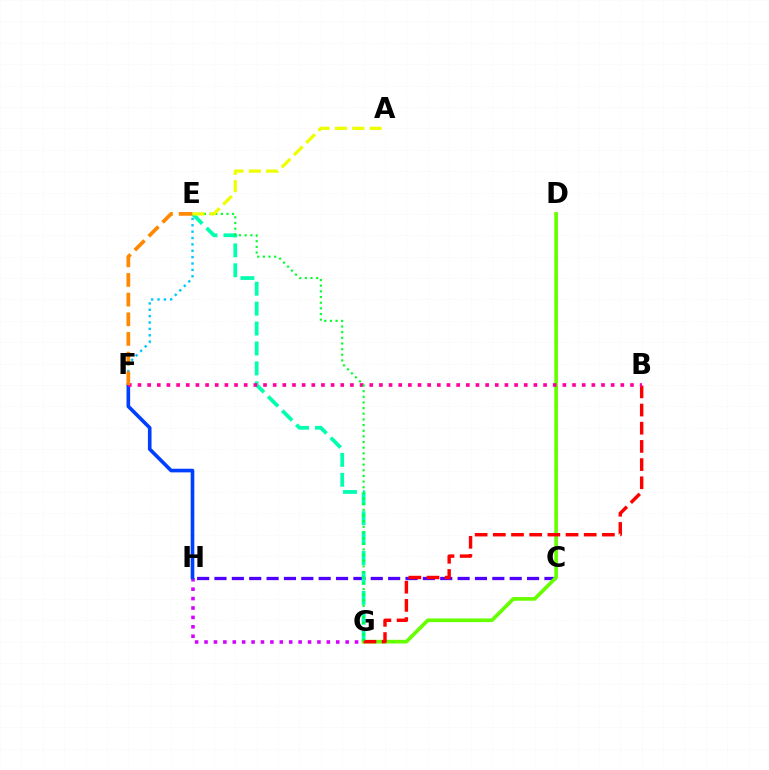{('C', 'H'): [{'color': '#4f00ff', 'line_style': 'dashed', 'thickness': 2.36}], ('E', 'G'): [{'color': '#00ffaf', 'line_style': 'dashed', 'thickness': 2.71}, {'color': '#00ff27', 'line_style': 'dotted', 'thickness': 1.54}], ('D', 'G'): [{'color': '#66ff00', 'line_style': 'solid', 'thickness': 2.64}], ('B', 'G'): [{'color': '#ff0000', 'line_style': 'dashed', 'thickness': 2.47}], ('G', 'H'): [{'color': '#d600ff', 'line_style': 'dotted', 'thickness': 2.56}], ('F', 'H'): [{'color': '#003fff', 'line_style': 'solid', 'thickness': 2.61}], ('B', 'F'): [{'color': '#ff00a0', 'line_style': 'dotted', 'thickness': 2.62}], ('E', 'F'): [{'color': '#00c7ff', 'line_style': 'dotted', 'thickness': 1.73}, {'color': '#ff8800', 'line_style': 'dashed', 'thickness': 2.67}], ('A', 'E'): [{'color': '#eeff00', 'line_style': 'dashed', 'thickness': 2.35}]}